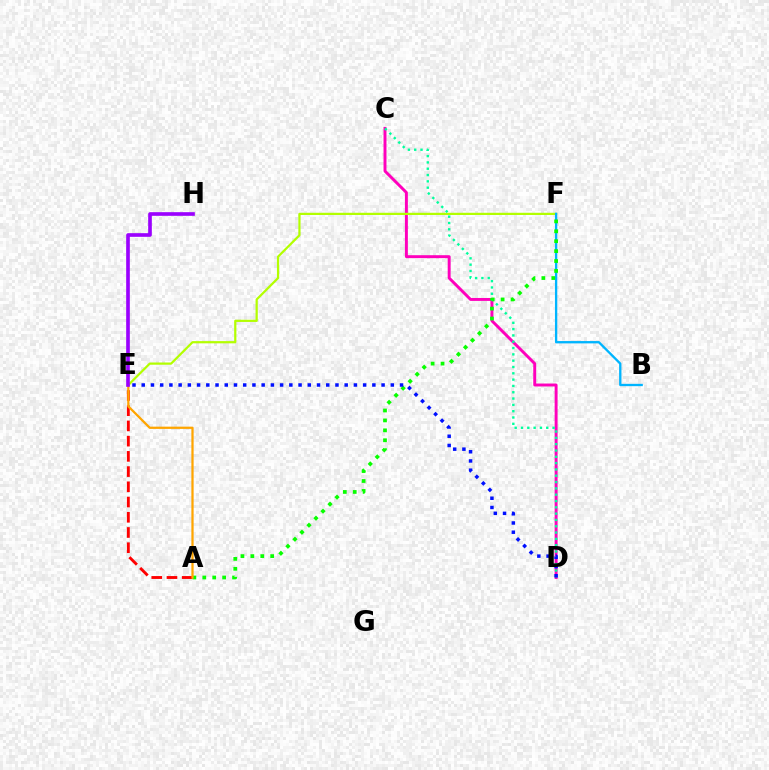{('A', 'E'): [{'color': '#ff0000', 'line_style': 'dashed', 'thickness': 2.07}, {'color': '#ffa500', 'line_style': 'solid', 'thickness': 1.62}], ('C', 'D'): [{'color': '#ff00bd', 'line_style': 'solid', 'thickness': 2.11}, {'color': '#00ff9d', 'line_style': 'dotted', 'thickness': 1.72}], ('E', 'F'): [{'color': '#b3ff00', 'line_style': 'solid', 'thickness': 1.6}], ('B', 'F'): [{'color': '#00b5ff', 'line_style': 'solid', 'thickness': 1.67}], ('A', 'F'): [{'color': '#08ff00', 'line_style': 'dotted', 'thickness': 2.7}], ('D', 'E'): [{'color': '#0010ff', 'line_style': 'dotted', 'thickness': 2.51}], ('E', 'H'): [{'color': '#9b00ff', 'line_style': 'solid', 'thickness': 2.63}]}